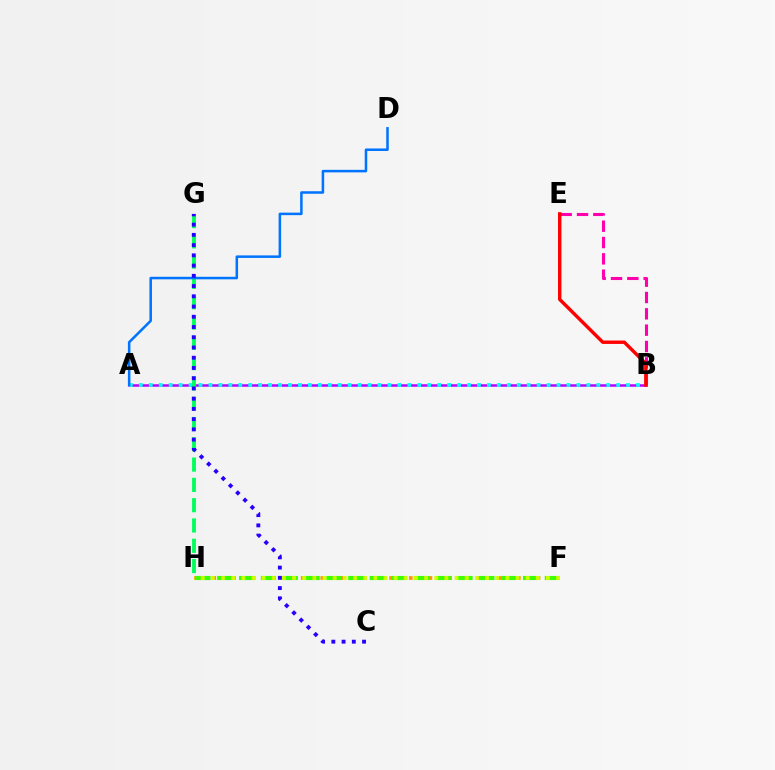{('F', 'H'): [{'color': '#ff9400', 'line_style': 'dotted', 'thickness': 2.67}, {'color': '#3dff00', 'line_style': 'dashed', 'thickness': 2.97}, {'color': '#d1ff00', 'line_style': 'dotted', 'thickness': 2.76}], ('A', 'B'): [{'color': '#b900ff', 'line_style': 'solid', 'thickness': 1.8}, {'color': '#00fff6', 'line_style': 'dotted', 'thickness': 2.7}], ('B', 'E'): [{'color': '#ff00ac', 'line_style': 'dashed', 'thickness': 2.22}, {'color': '#ff0000', 'line_style': 'solid', 'thickness': 2.45}], ('G', 'H'): [{'color': '#00ff5c', 'line_style': 'dashed', 'thickness': 2.76}], ('A', 'D'): [{'color': '#0074ff', 'line_style': 'solid', 'thickness': 1.82}], ('C', 'G'): [{'color': '#2500ff', 'line_style': 'dotted', 'thickness': 2.78}]}